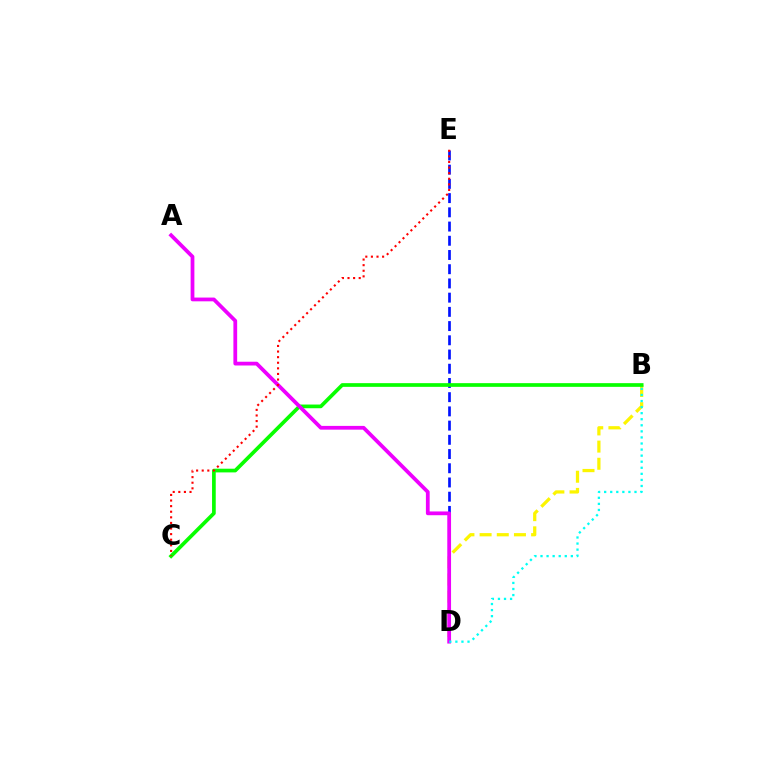{('B', 'D'): [{'color': '#fcf500', 'line_style': 'dashed', 'thickness': 2.33}, {'color': '#00fff6', 'line_style': 'dotted', 'thickness': 1.65}], ('D', 'E'): [{'color': '#0010ff', 'line_style': 'dashed', 'thickness': 1.93}], ('B', 'C'): [{'color': '#08ff00', 'line_style': 'solid', 'thickness': 2.66}], ('A', 'D'): [{'color': '#ee00ff', 'line_style': 'solid', 'thickness': 2.71}], ('C', 'E'): [{'color': '#ff0000', 'line_style': 'dotted', 'thickness': 1.52}]}